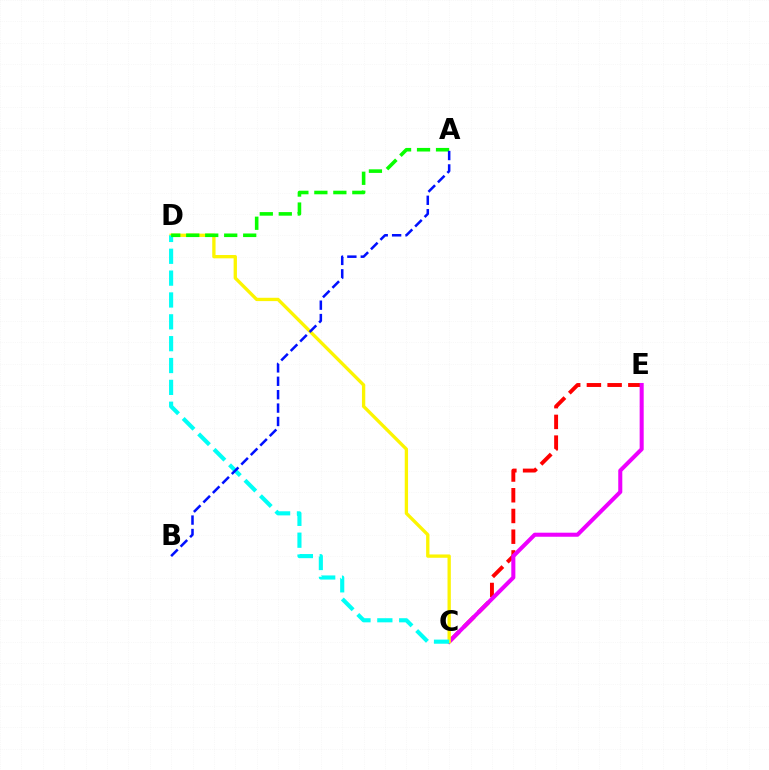{('C', 'E'): [{'color': '#ff0000', 'line_style': 'dashed', 'thickness': 2.81}, {'color': '#ee00ff', 'line_style': 'solid', 'thickness': 2.91}], ('C', 'D'): [{'color': '#fcf500', 'line_style': 'solid', 'thickness': 2.39}, {'color': '#00fff6', 'line_style': 'dashed', 'thickness': 2.97}], ('A', 'D'): [{'color': '#08ff00', 'line_style': 'dashed', 'thickness': 2.58}], ('A', 'B'): [{'color': '#0010ff', 'line_style': 'dashed', 'thickness': 1.82}]}